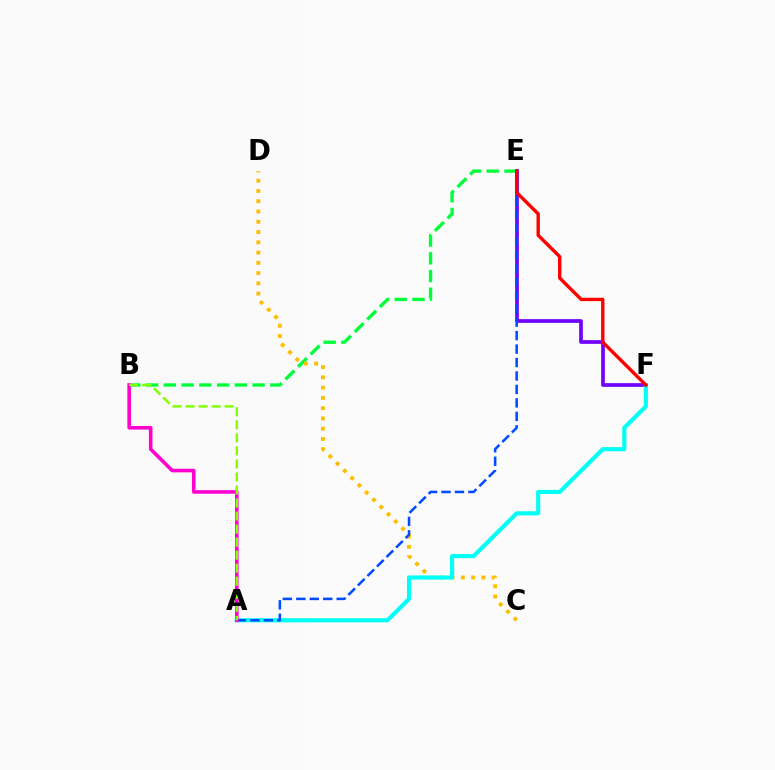{('B', 'E'): [{'color': '#00ff39', 'line_style': 'dashed', 'thickness': 2.41}], ('C', 'D'): [{'color': '#ffbd00', 'line_style': 'dotted', 'thickness': 2.79}], ('E', 'F'): [{'color': '#7200ff', 'line_style': 'solid', 'thickness': 2.66}, {'color': '#ff0000', 'line_style': 'solid', 'thickness': 2.43}], ('A', 'F'): [{'color': '#00fff6', 'line_style': 'solid', 'thickness': 2.98}], ('A', 'E'): [{'color': '#004bff', 'line_style': 'dashed', 'thickness': 1.83}], ('A', 'B'): [{'color': '#ff00cf', 'line_style': 'solid', 'thickness': 2.58}, {'color': '#84ff00', 'line_style': 'dashed', 'thickness': 1.77}]}